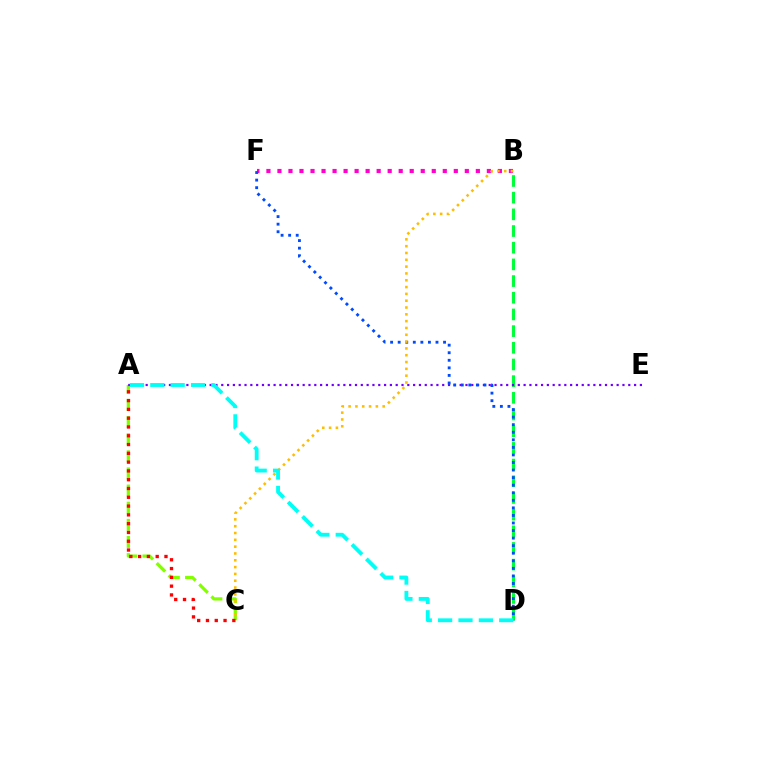{('A', 'C'): [{'color': '#84ff00', 'line_style': 'dashed', 'thickness': 2.33}, {'color': '#ff0000', 'line_style': 'dotted', 'thickness': 2.39}], ('B', 'D'): [{'color': '#00ff39', 'line_style': 'dashed', 'thickness': 2.27}], ('B', 'F'): [{'color': '#ff00cf', 'line_style': 'dotted', 'thickness': 2.99}], ('A', 'E'): [{'color': '#7200ff', 'line_style': 'dotted', 'thickness': 1.58}], ('D', 'F'): [{'color': '#004bff', 'line_style': 'dotted', 'thickness': 2.05}], ('B', 'C'): [{'color': '#ffbd00', 'line_style': 'dotted', 'thickness': 1.85}], ('A', 'D'): [{'color': '#00fff6', 'line_style': 'dashed', 'thickness': 2.77}]}